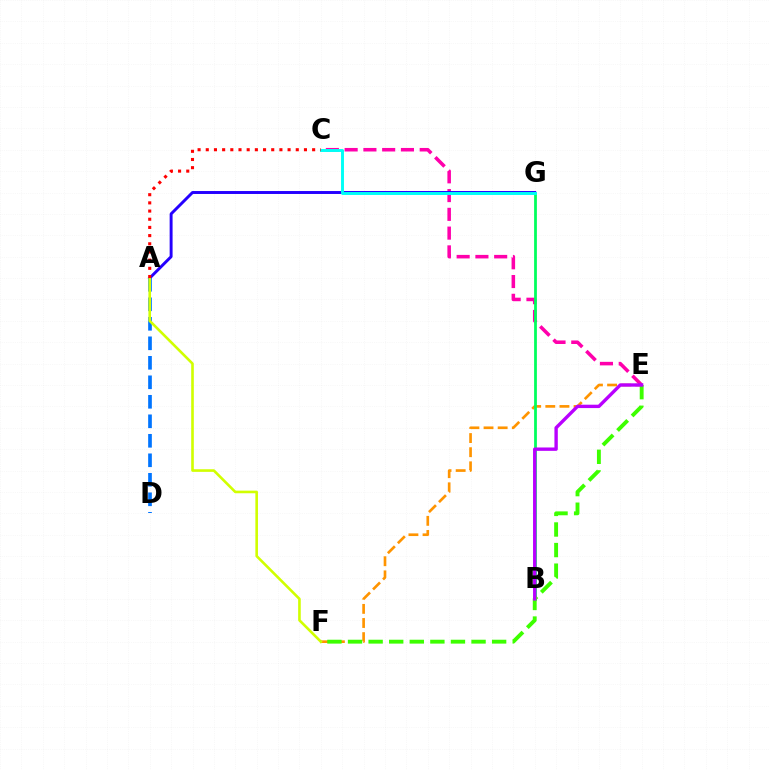{('E', 'F'): [{'color': '#ff9400', 'line_style': 'dashed', 'thickness': 1.92}, {'color': '#3dff00', 'line_style': 'dashed', 'thickness': 2.8}], ('C', 'E'): [{'color': '#ff00ac', 'line_style': 'dashed', 'thickness': 2.55}], ('A', 'G'): [{'color': '#2500ff', 'line_style': 'solid', 'thickness': 2.11}], ('B', 'G'): [{'color': '#00ff5c', 'line_style': 'solid', 'thickness': 2.0}], ('A', 'D'): [{'color': '#0074ff', 'line_style': 'dashed', 'thickness': 2.65}], ('C', 'G'): [{'color': '#00fff6', 'line_style': 'solid', 'thickness': 2.11}], ('A', 'F'): [{'color': '#d1ff00', 'line_style': 'solid', 'thickness': 1.88}], ('B', 'E'): [{'color': '#b900ff', 'line_style': 'solid', 'thickness': 2.43}], ('A', 'C'): [{'color': '#ff0000', 'line_style': 'dotted', 'thickness': 2.22}]}